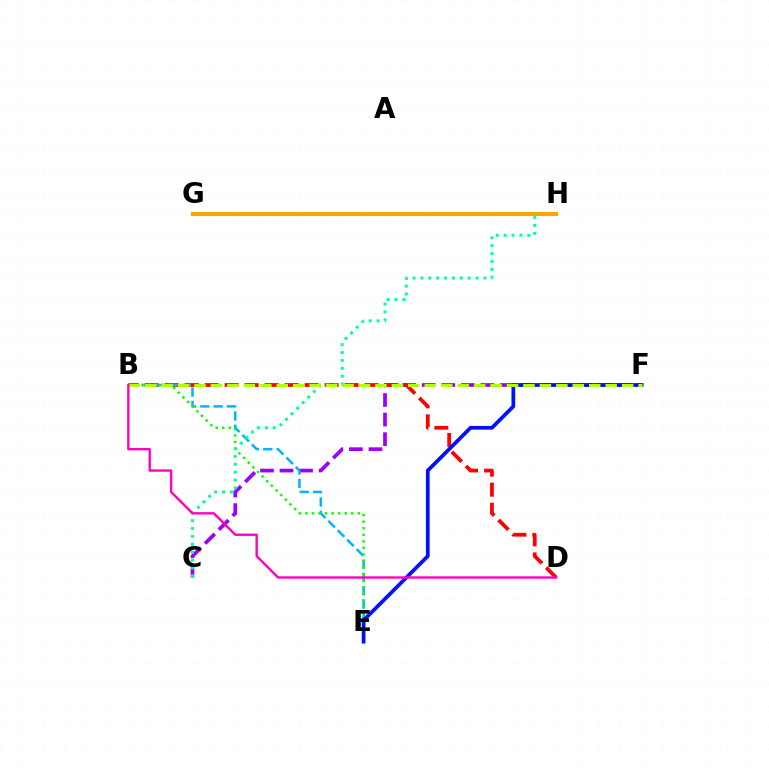{('C', 'F'): [{'color': '#9b00ff', 'line_style': 'dashed', 'thickness': 2.66}], ('B', 'D'): [{'color': '#ff0000', 'line_style': 'dashed', 'thickness': 2.72}, {'color': '#ff00bd', 'line_style': 'solid', 'thickness': 1.71}], ('B', 'E'): [{'color': '#00b5ff', 'line_style': 'dashed', 'thickness': 1.81}, {'color': '#08ff00', 'line_style': 'dotted', 'thickness': 1.78}], ('C', 'H'): [{'color': '#00ff9d', 'line_style': 'dotted', 'thickness': 2.14}], ('E', 'F'): [{'color': '#0010ff', 'line_style': 'solid', 'thickness': 2.69}], ('G', 'H'): [{'color': '#ffa500', 'line_style': 'solid', 'thickness': 2.92}], ('B', 'F'): [{'color': '#b3ff00', 'line_style': 'dashed', 'thickness': 2.23}]}